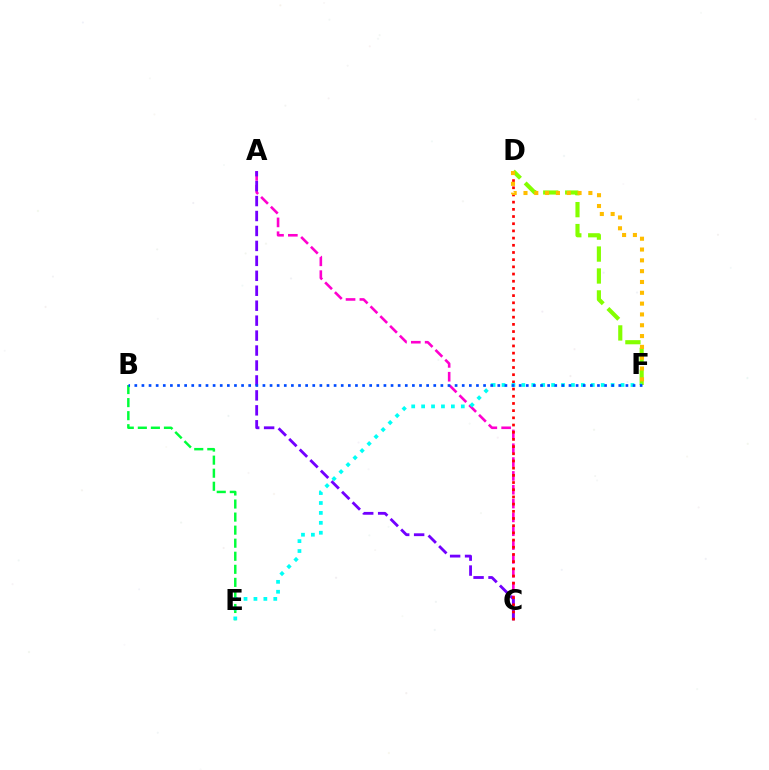{('A', 'C'): [{'color': '#ff00cf', 'line_style': 'dashed', 'thickness': 1.88}, {'color': '#7200ff', 'line_style': 'dashed', 'thickness': 2.03}], ('B', 'E'): [{'color': '#00ff39', 'line_style': 'dashed', 'thickness': 1.77}], ('D', 'F'): [{'color': '#84ff00', 'line_style': 'dashed', 'thickness': 2.98}, {'color': '#ffbd00', 'line_style': 'dotted', 'thickness': 2.94}], ('C', 'D'): [{'color': '#ff0000', 'line_style': 'dotted', 'thickness': 1.95}], ('E', 'F'): [{'color': '#00fff6', 'line_style': 'dotted', 'thickness': 2.69}], ('B', 'F'): [{'color': '#004bff', 'line_style': 'dotted', 'thickness': 1.93}]}